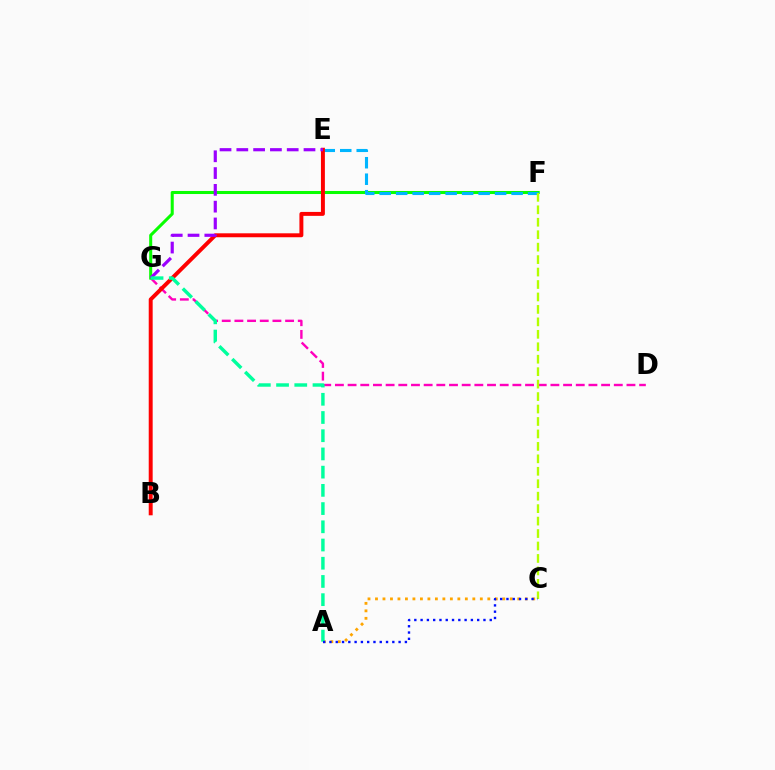{('A', 'C'): [{'color': '#ffa500', 'line_style': 'dotted', 'thickness': 2.03}, {'color': '#0010ff', 'line_style': 'dotted', 'thickness': 1.71}], ('D', 'G'): [{'color': '#ff00bd', 'line_style': 'dashed', 'thickness': 1.72}], ('F', 'G'): [{'color': '#08ff00', 'line_style': 'solid', 'thickness': 2.2}], ('E', 'F'): [{'color': '#00b5ff', 'line_style': 'dashed', 'thickness': 2.24}], ('C', 'F'): [{'color': '#b3ff00', 'line_style': 'dashed', 'thickness': 1.69}], ('B', 'E'): [{'color': '#ff0000', 'line_style': 'solid', 'thickness': 2.84}], ('E', 'G'): [{'color': '#9b00ff', 'line_style': 'dashed', 'thickness': 2.28}], ('A', 'G'): [{'color': '#00ff9d', 'line_style': 'dashed', 'thickness': 2.47}]}